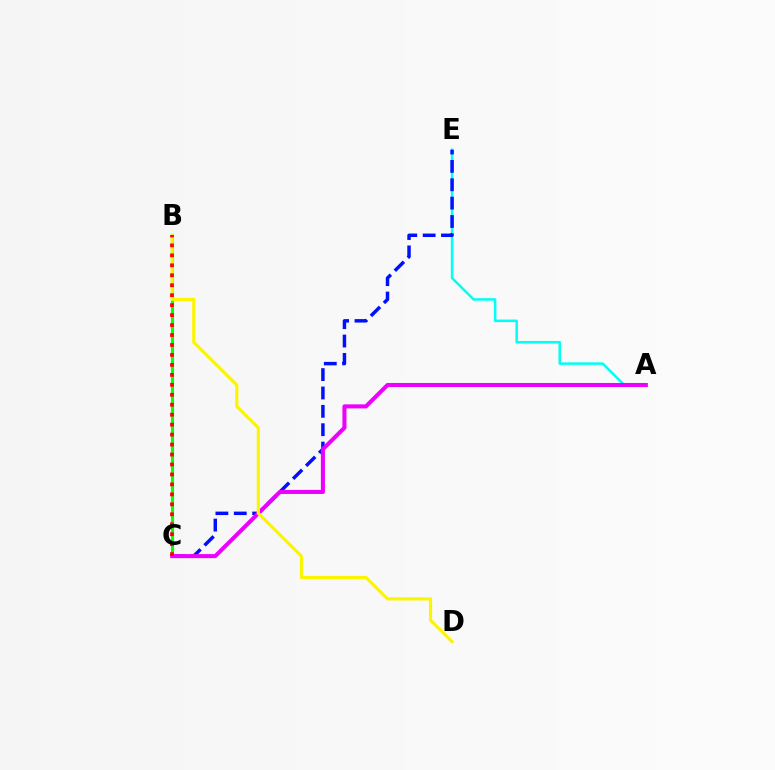{('A', 'E'): [{'color': '#00fff6', 'line_style': 'solid', 'thickness': 1.82}], ('B', 'C'): [{'color': '#08ff00', 'line_style': 'solid', 'thickness': 2.23}, {'color': '#ff0000', 'line_style': 'dotted', 'thickness': 2.71}], ('C', 'E'): [{'color': '#0010ff', 'line_style': 'dashed', 'thickness': 2.5}], ('A', 'C'): [{'color': '#ee00ff', 'line_style': 'solid', 'thickness': 2.92}], ('B', 'D'): [{'color': '#fcf500', 'line_style': 'solid', 'thickness': 2.27}]}